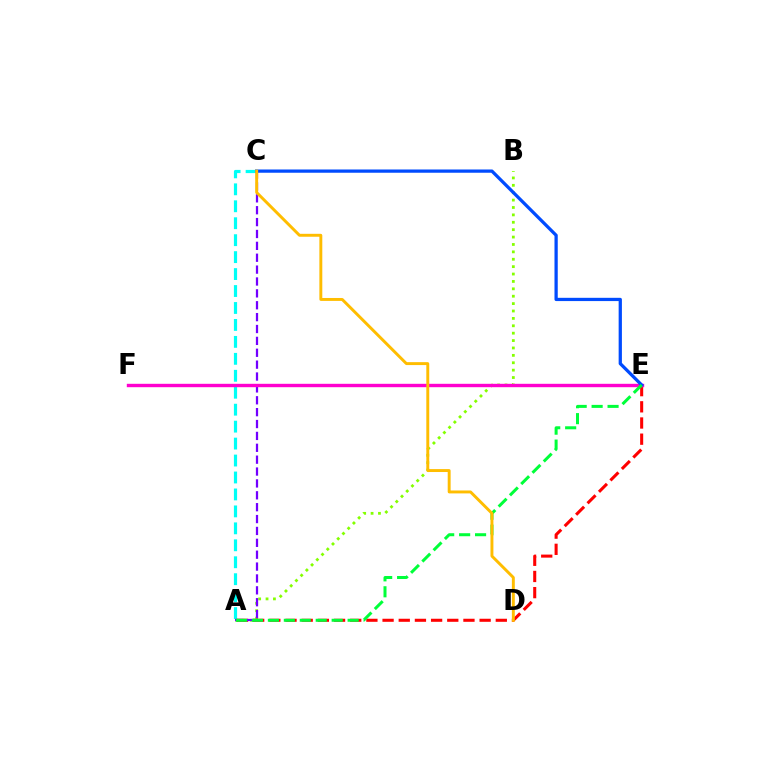{('A', 'C'): [{'color': '#00fff6', 'line_style': 'dashed', 'thickness': 2.3}, {'color': '#7200ff', 'line_style': 'dashed', 'thickness': 1.61}], ('A', 'B'): [{'color': '#84ff00', 'line_style': 'dotted', 'thickness': 2.01}], ('A', 'E'): [{'color': '#ff0000', 'line_style': 'dashed', 'thickness': 2.2}, {'color': '#00ff39', 'line_style': 'dashed', 'thickness': 2.17}], ('E', 'F'): [{'color': '#ff00cf', 'line_style': 'solid', 'thickness': 2.44}], ('C', 'E'): [{'color': '#004bff', 'line_style': 'solid', 'thickness': 2.35}], ('C', 'D'): [{'color': '#ffbd00', 'line_style': 'solid', 'thickness': 2.11}]}